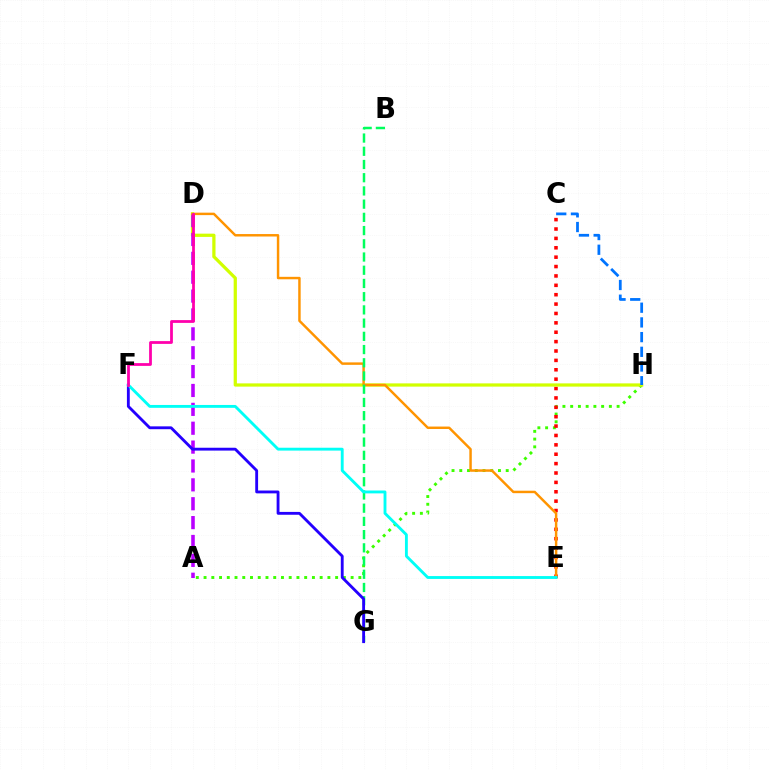{('A', 'H'): [{'color': '#3dff00', 'line_style': 'dotted', 'thickness': 2.1}], ('C', 'E'): [{'color': '#ff0000', 'line_style': 'dotted', 'thickness': 2.55}], ('D', 'H'): [{'color': '#d1ff00', 'line_style': 'solid', 'thickness': 2.34}], ('A', 'D'): [{'color': '#b900ff', 'line_style': 'dashed', 'thickness': 2.56}], ('C', 'H'): [{'color': '#0074ff', 'line_style': 'dashed', 'thickness': 2.0}], ('D', 'E'): [{'color': '#ff9400', 'line_style': 'solid', 'thickness': 1.77}], ('B', 'G'): [{'color': '#00ff5c', 'line_style': 'dashed', 'thickness': 1.8}], ('F', 'G'): [{'color': '#2500ff', 'line_style': 'solid', 'thickness': 2.05}], ('E', 'F'): [{'color': '#00fff6', 'line_style': 'solid', 'thickness': 2.06}], ('D', 'F'): [{'color': '#ff00ac', 'line_style': 'solid', 'thickness': 1.99}]}